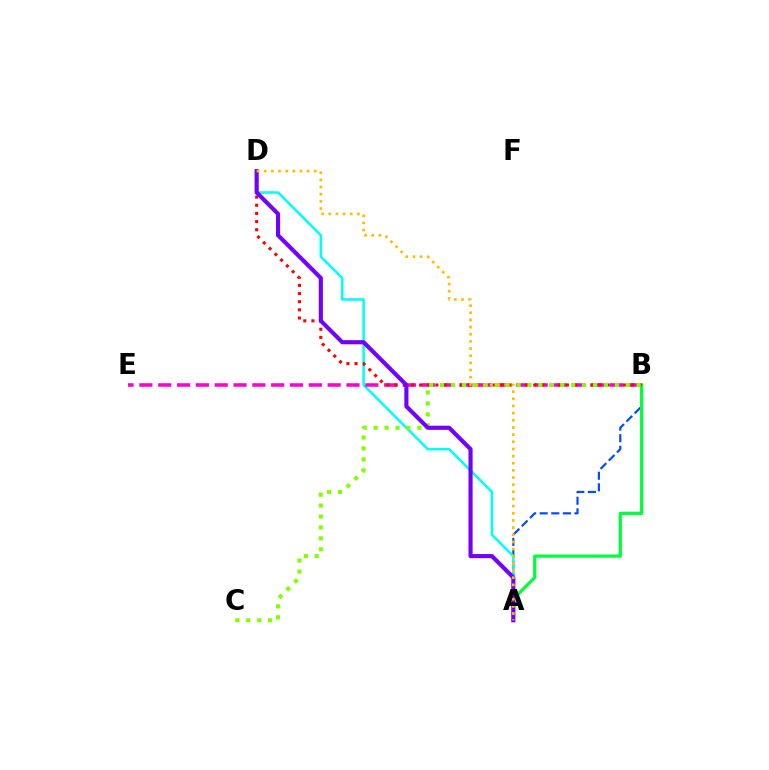{('A', 'B'): [{'color': '#004bff', 'line_style': 'dashed', 'thickness': 1.58}, {'color': '#00ff39', 'line_style': 'solid', 'thickness': 2.33}], ('A', 'D'): [{'color': '#00fff6', 'line_style': 'solid', 'thickness': 1.83}, {'color': '#7200ff', 'line_style': 'solid', 'thickness': 2.97}, {'color': '#ffbd00', 'line_style': 'dotted', 'thickness': 1.94}], ('B', 'E'): [{'color': '#ff00cf', 'line_style': 'dashed', 'thickness': 2.56}], ('B', 'D'): [{'color': '#ff0000', 'line_style': 'dotted', 'thickness': 2.22}], ('B', 'C'): [{'color': '#84ff00', 'line_style': 'dotted', 'thickness': 2.97}]}